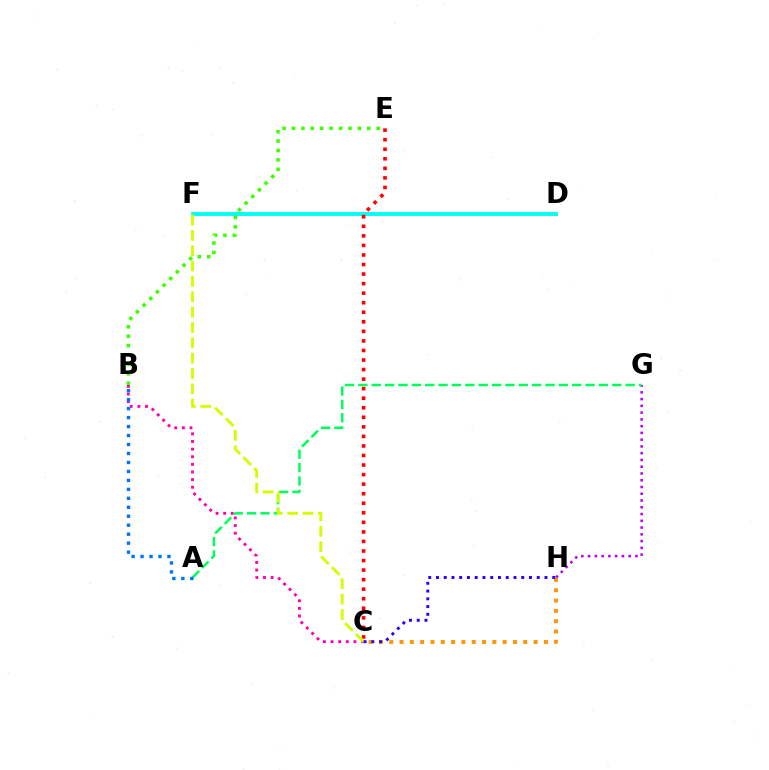{('C', 'H'): [{'color': '#ff9400', 'line_style': 'dotted', 'thickness': 2.8}, {'color': '#2500ff', 'line_style': 'dotted', 'thickness': 2.11}], ('G', 'H'): [{'color': '#b900ff', 'line_style': 'dotted', 'thickness': 1.84}], ('D', 'F'): [{'color': '#00fff6', 'line_style': 'solid', 'thickness': 2.8}], ('B', 'C'): [{'color': '#ff00ac', 'line_style': 'dotted', 'thickness': 2.07}], ('C', 'E'): [{'color': '#ff0000', 'line_style': 'dotted', 'thickness': 2.59}], ('A', 'G'): [{'color': '#00ff5c', 'line_style': 'dashed', 'thickness': 1.82}], ('B', 'E'): [{'color': '#3dff00', 'line_style': 'dotted', 'thickness': 2.56}], ('C', 'F'): [{'color': '#d1ff00', 'line_style': 'dashed', 'thickness': 2.09}], ('A', 'B'): [{'color': '#0074ff', 'line_style': 'dotted', 'thickness': 2.44}]}